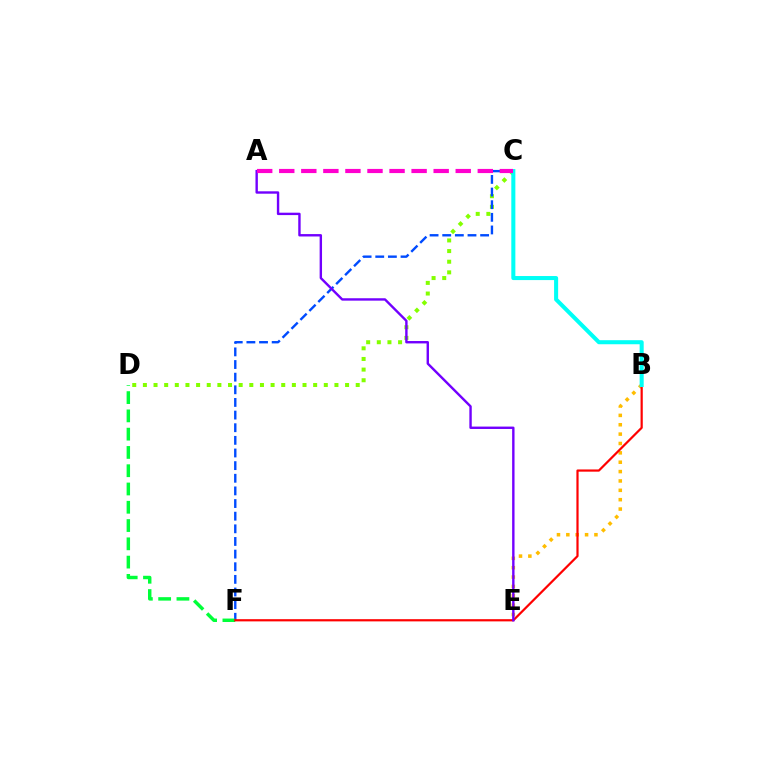{('C', 'D'): [{'color': '#84ff00', 'line_style': 'dotted', 'thickness': 2.89}], ('C', 'F'): [{'color': '#004bff', 'line_style': 'dashed', 'thickness': 1.72}], ('D', 'F'): [{'color': '#00ff39', 'line_style': 'dashed', 'thickness': 2.48}], ('B', 'E'): [{'color': '#ffbd00', 'line_style': 'dotted', 'thickness': 2.55}], ('B', 'F'): [{'color': '#ff0000', 'line_style': 'solid', 'thickness': 1.59}], ('A', 'E'): [{'color': '#7200ff', 'line_style': 'solid', 'thickness': 1.73}], ('B', 'C'): [{'color': '#00fff6', 'line_style': 'solid', 'thickness': 2.92}], ('A', 'C'): [{'color': '#ff00cf', 'line_style': 'dashed', 'thickness': 3.0}]}